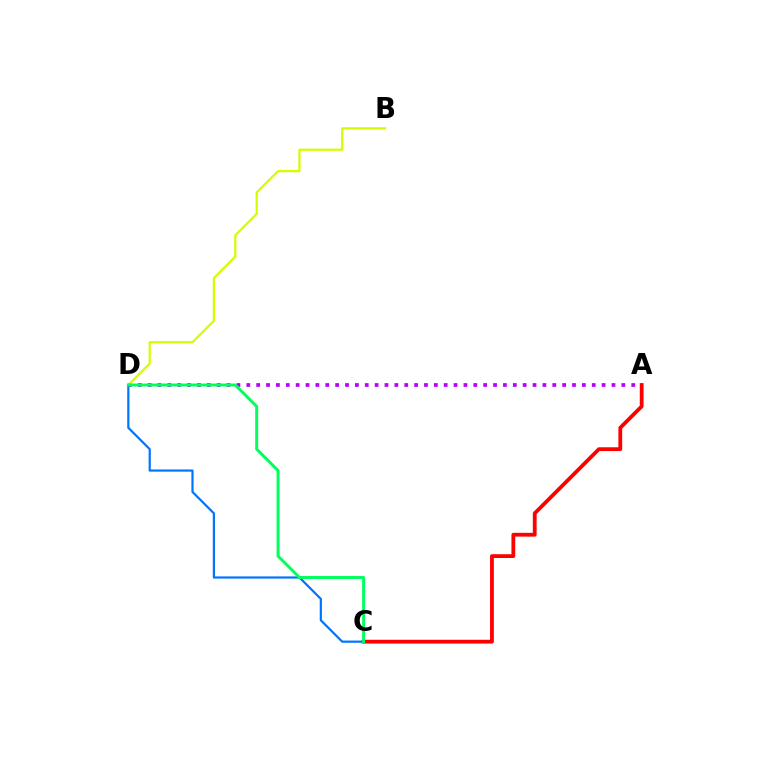{('A', 'D'): [{'color': '#b900ff', 'line_style': 'dotted', 'thickness': 2.68}], ('B', 'D'): [{'color': '#d1ff00', 'line_style': 'solid', 'thickness': 1.61}], ('A', 'C'): [{'color': '#ff0000', 'line_style': 'solid', 'thickness': 2.73}], ('C', 'D'): [{'color': '#0074ff', 'line_style': 'solid', 'thickness': 1.58}, {'color': '#00ff5c', 'line_style': 'solid', 'thickness': 2.12}]}